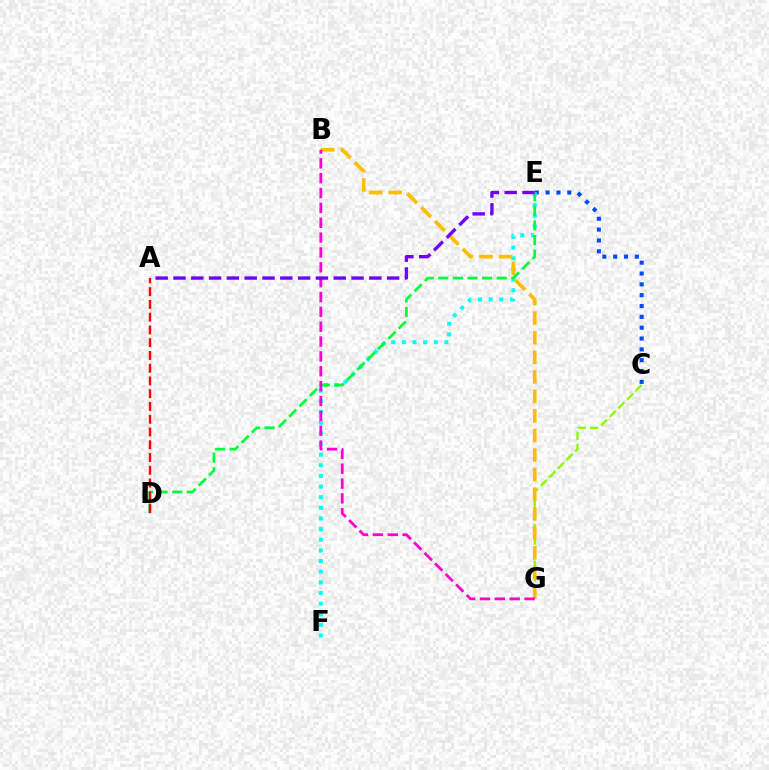{('C', 'E'): [{'color': '#004bff', 'line_style': 'dotted', 'thickness': 2.94}], ('C', 'G'): [{'color': '#84ff00', 'line_style': 'dashed', 'thickness': 1.66}], ('E', 'F'): [{'color': '#00fff6', 'line_style': 'dotted', 'thickness': 2.89}], ('B', 'G'): [{'color': '#ffbd00', 'line_style': 'dashed', 'thickness': 2.66}, {'color': '#ff00cf', 'line_style': 'dashed', 'thickness': 2.02}], ('D', 'E'): [{'color': '#00ff39', 'line_style': 'dashed', 'thickness': 1.98}], ('A', 'D'): [{'color': '#ff0000', 'line_style': 'dashed', 'thickness': 1.73}], ('A', 'E'): [{'color': '#7200ff', 'line_style': 'dashed', 'thickness': 2.42}]}